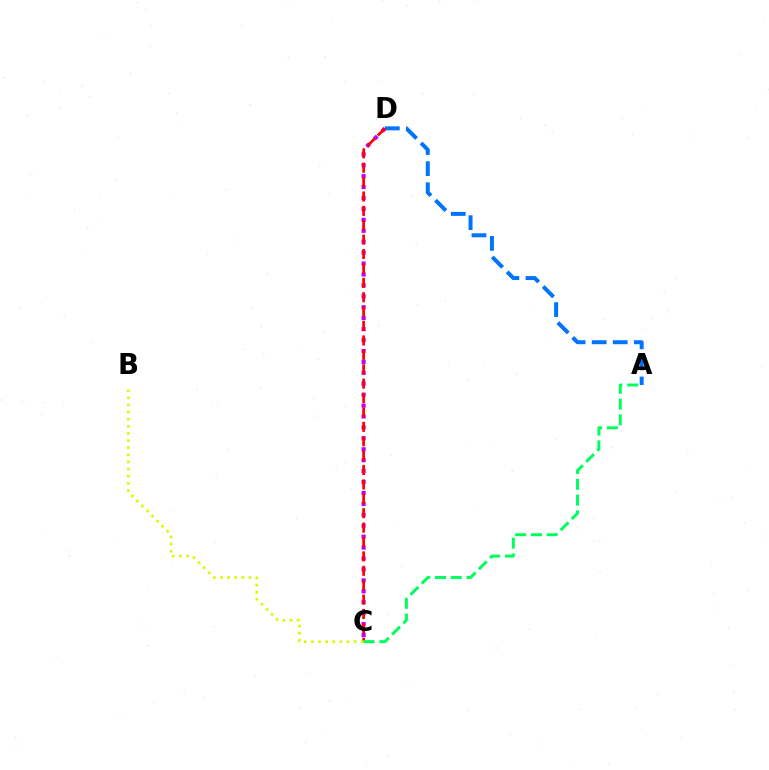{('A', 'D'): [{'color': '#0074ff', 'line_style': 'dashed', 'thickness': 2.86}], ('C', 'D'): [{'color': '#b900ff', 'line_style': 'dotted', 'thickness': 2.97}, {'color': '#ff0000', 'line_style': 'dashed', 'thickness': 1.96}], ('A', 'C'): [{'color': '#00ff5c', 'line_style': 'dashed', 'thickness': 2.14}], ('B', 'C'): [{'color': '#d1ff00', 'line_style': 'dotted', 'thickness': 1.94}]}